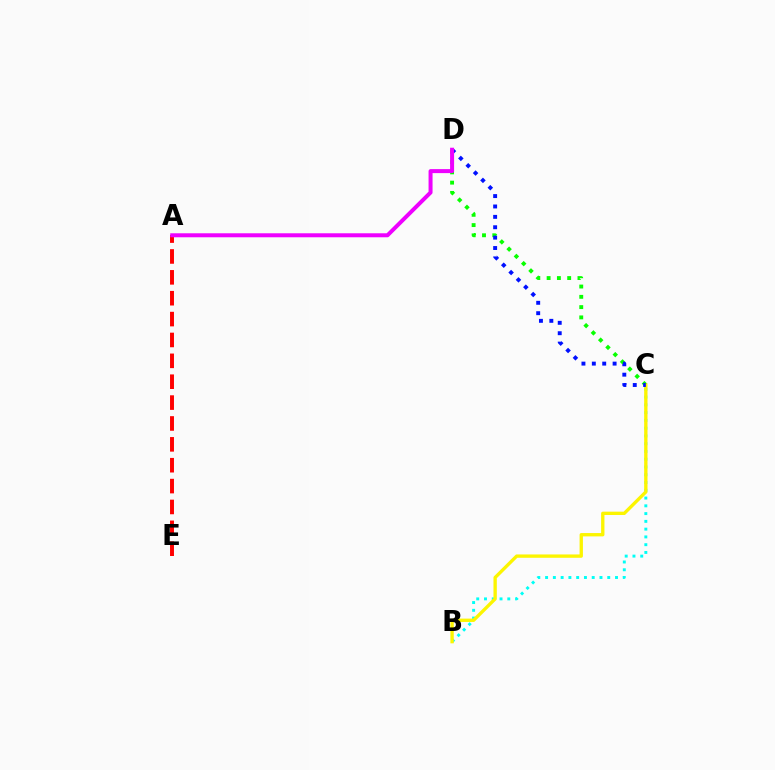{('B', 'C'): [{'color': '#00fff6', 'line_style': 'dotted', 'thickness': 2.11}, {'color': '#fcf500', 'line_style': 'solid', 'thickness': 2.4}], ('A', 'E'): [{'color': '#ff0000', 'line_style': 'dashed', 'thickness': 2.84}], ('C', 'D'): [{'color': '#08ff00', 'line_style': 'dotted', 'thickness': 2.79}, {'color': '#0010ff', 'line_style': 'dotted', 'thickness': 2.82}], ('A', 'D'): [{'color': '#ee00ff', 'line_style': 'solid', 'thickness': 2.87}]}